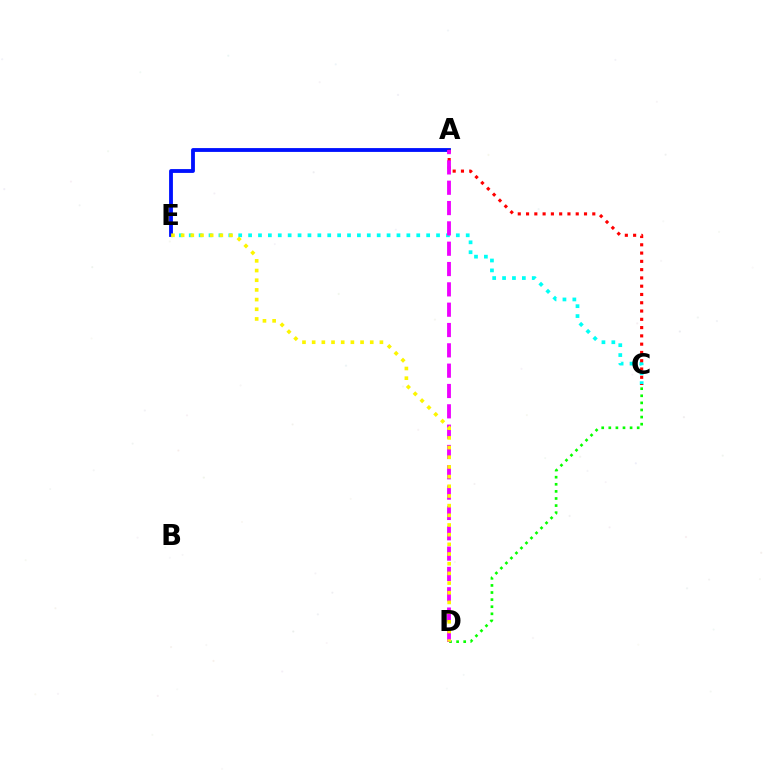{('C', 'D'): [{'color': '#08ff00', 'line_style': 'dotted', 'thickness': 1.93}], ('C', 'E'): [{'color': '#00fff6', 'line_style': 'dotted', 'thickness': 2.69}], ('A', 'E'): [{'color': '#0010ff', 'line_style': 'solid', 'thickness': 2.76}], ('A', 'C'): [{'color': '#ff0000', 'line_style': 'dotted', 'thickness': 2.25}], ('A', 'D'): [{'color': '#ee00ff', 'line_style': 'dashed', 'thickness': 2.76}], ('D', 'E'): [{'color': '#fcf500', 'line_style': 'dotted', 'thickness': 2.63}]}